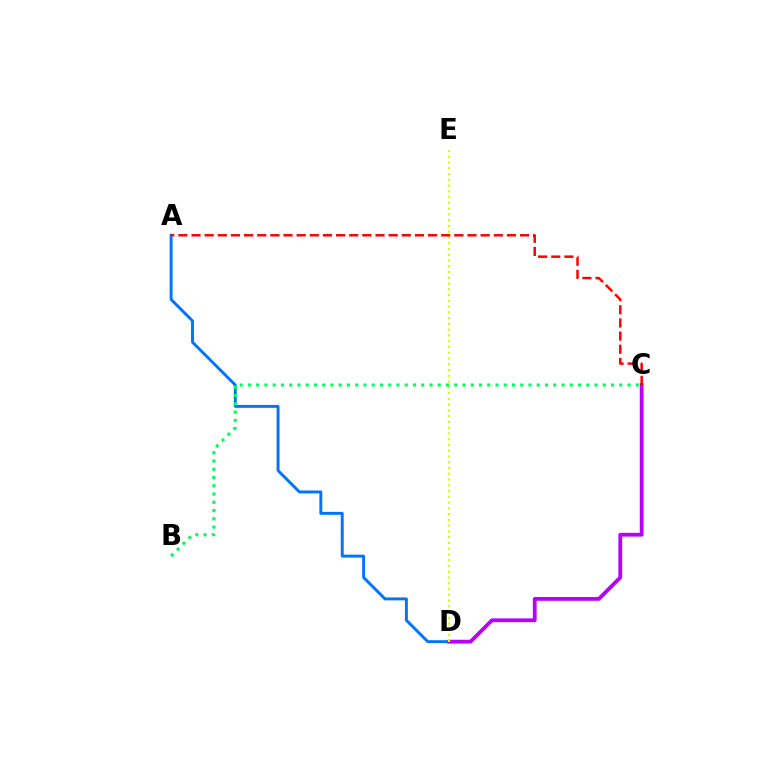{('A', 'D'): [{'color': '#0074ff', 'line_style': 'solid', 'thickness': 2.11}], ('C', 'D'): [{'color': '#b900ff', 'line_style': 'solid', 'thickness': 2.74}], ('D', 'E'): [{'color': '#d1ff00', 'line_style': 'dotted', 'thickness': 1.57}], ('A', 'C'): [{'color': '#ff0000', 'line_style': 'dashed', 'thickness': 1.79}], ('B', 'C'): [{'color': '#00ff5c', 'line_style': 'dotted', 'thickness': 2.24}]}